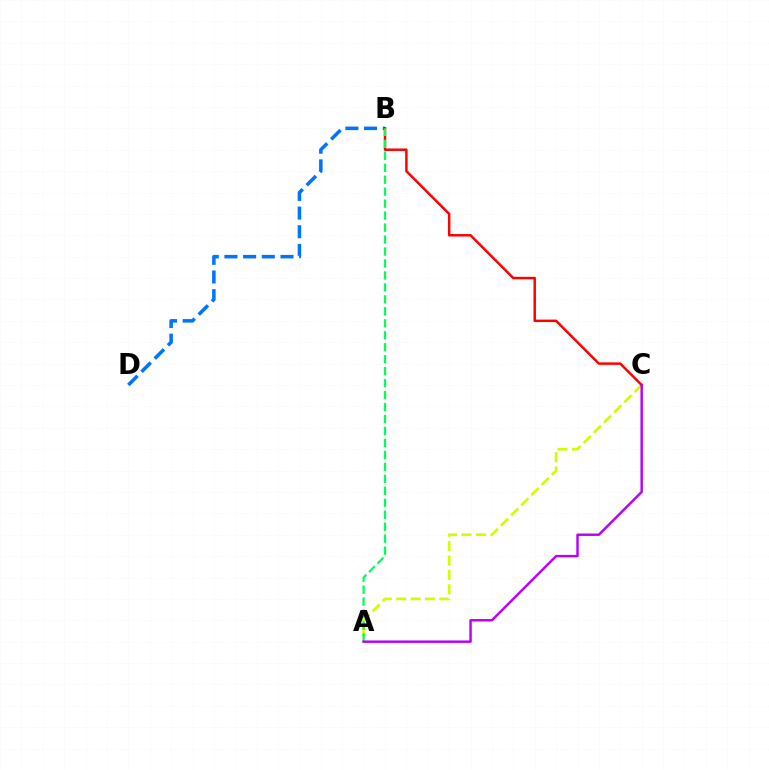{('B', 'D'): [{'color': '#0074ff', 'line_style': 'dashed', 'thickness': 2.54}], ('A', 'C'): [{'color': '#d1ff00', 'line_style': 'dashed', 'thickness': 1.96}, {'color': '#b900ff', 'line_style': 'solid', 'thickness': 1.77}], ('B', 'C'): [{'color': '#ff0000', 'line_style': 'solid', 'thickness': 1.78}], ('A', 'B'): [{'color': '#00ff5c', 'line_style': 'dashed', 'thickness': 1.63}]}